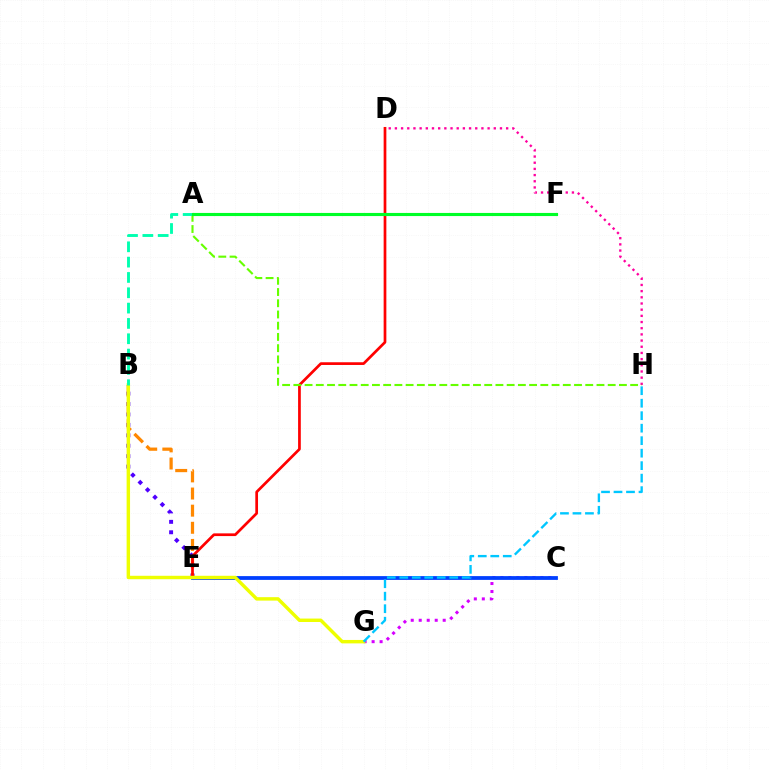{('B', 'E'): [{'color': '#4f00ff', 'line_style': 'dotted', 'thickness': 2.83}, {'color': '#ff8800', 'line_style': 'dashed', 'thickness': 2.33}], ('C', 'G'): [{'color': '#d600ff', 'line_style': 'dotted', 'thickness': 2.17}], ('D', 'H'): [{'color': '#ff00a0', 'line_style': 'dotted', 'thickness': 1.68}], ('D', 'E'): [{'color': '#ff0000', 'line_style': 'solid', 'thickness': 1.95}], ('C', 'E'): [{'color': '#003fff', 'line_style': 'solid', 'thickness': 2.73}], ('A', 'H'): [{'color': '#66ff00', 'line_style': 'dashed', 'thickness': 1.53}], ('B', 'G'): [{'color': '#eeff00', 'line_style': 'solid', 'thickness': 2.47}], ('A', 'B'): [{'color': '#00ffaf', 'line_style': 'dashed', 'thickness': 2.08}], ('A', 'F'): [{'color': '#00ff27', 'line_style': 'solid', 'thickness': 2.25}], ('G', 'H'): [{'color': '#00c7ff', 'line_style': 'dashed', 'thickness': 1.7}]}